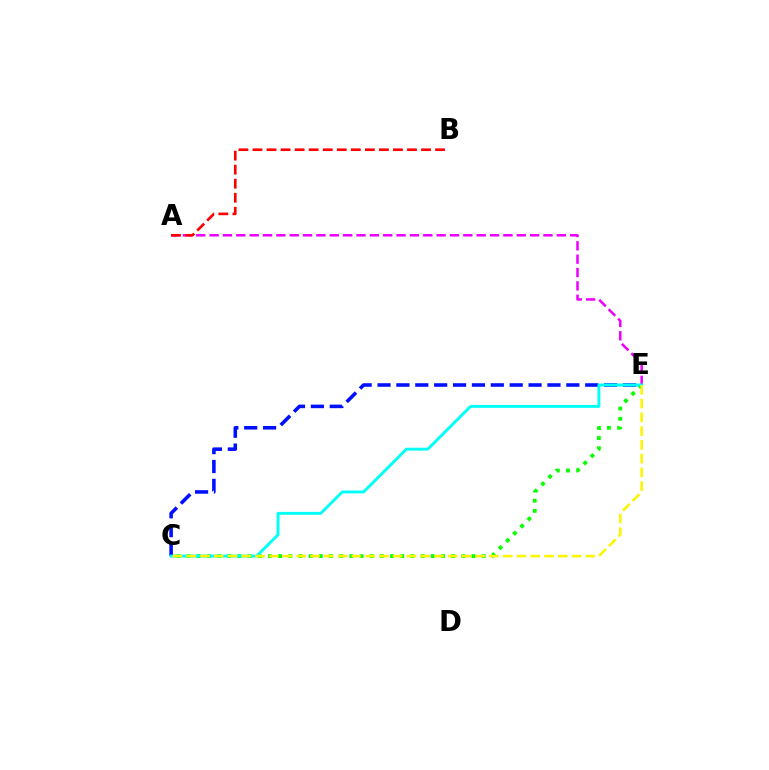{('C', 'E'): [{'color': '#0010ff', 'line_style': 'dashed', 'thickness': 2.56}, {'color': '#08ff00', 'line_style': 'dotted', 'thickness': 2.76}, {'color': '#00fff6', 'line_style': 'solid', 'thickness': 2.09}, {'color': '#fcf500', 'line_style': 'dashed', 'thickness': 1.87}], ('A', 'E'): [{'color': '#ee00ff', 'line_style': 'dashed', 'thickness': 1.81}], ('A', 'B'): [{'color': '#ff0000', 'line_style': 'dashed', 'thickness': 1.91}]}